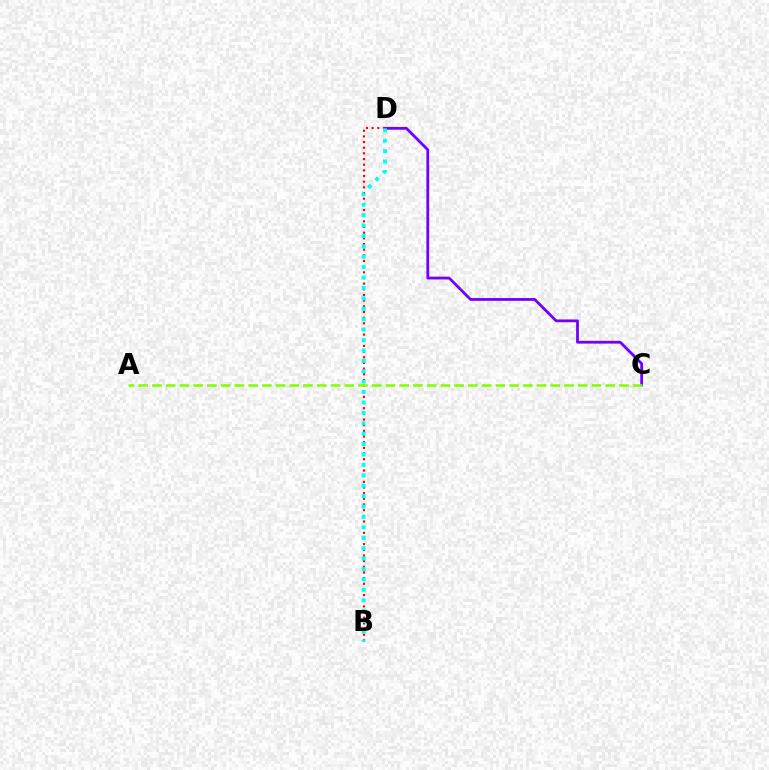{('C', 'D'): [{'color': '#7200ff', 'line_style': 'solid', 'thickness': 2.01}], ('B', 'D'): [{'color': '#ff0000', 'line_style': 'dotted', 'thickness': 1.54}, {'color': '#00fff6', 'line_style': 'dotted', 'thickness': 2.83}], ('A', 'C'): [{'color': '#84ff00', 'line_style': 'dashed', 'thickness': 1.87}]}